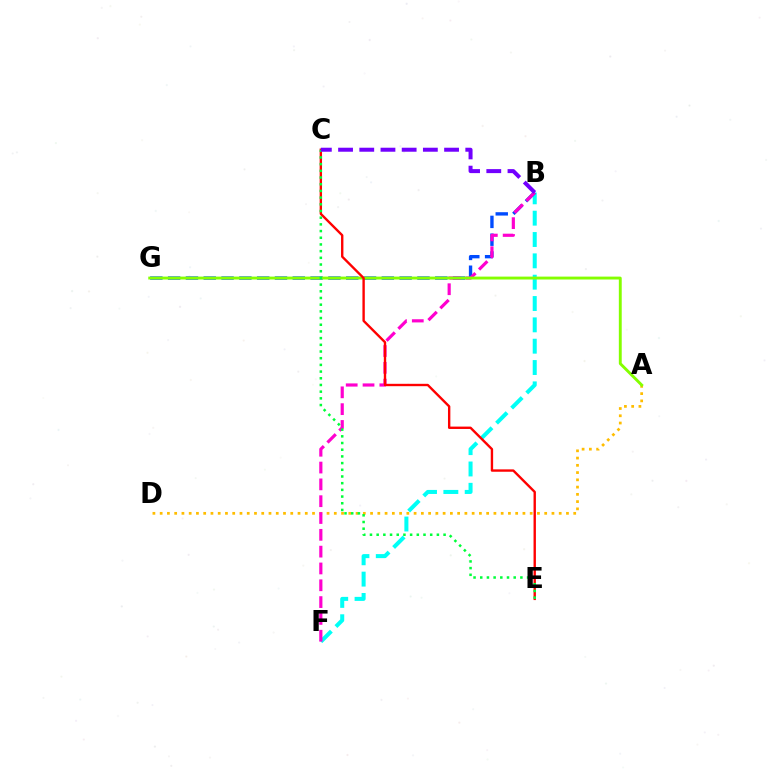{('B', 'F'): [{'color': '#00fff6', 'line_style': 'dashed', 'thickness': 2.9}, {'color': '#ff00cf', 'line_style': 'dashed', 'thickness': 2.28}], ('A', 'D'): [{'color': '#ffbd00', 'line_style': 'dotted', 'thickness': 1.97}], ('B', 'G'): [{'color': '#004bff', 'line_style': 'dashed', 'thickness': 2.42}], ('A', 'G'): [{'color': '#84ff00', 'line_style': 'solid', 'thickness': 2.08}], ('C', 'E'): [{'color': '#ff0000', 'line_style': 'solid', 'thickness': 1.71}, {'color': '#00ff39', 'line_style': 'dotted', 'thickness': 1.82}], ('B', 'C'): [{'color': '#7200ff', 'line_style': 'dashed', 'thickness': 2.88}]}